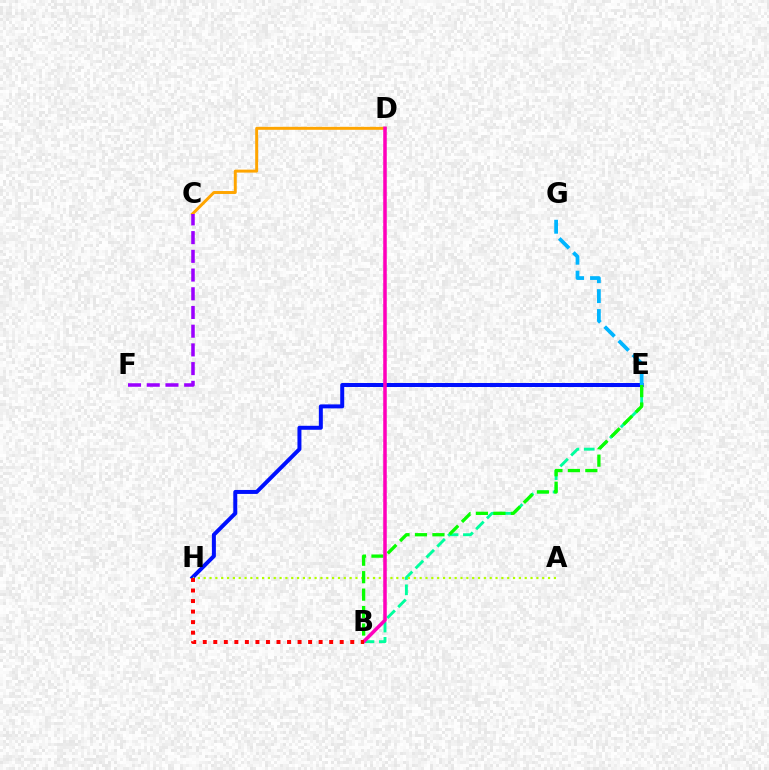{('C', 'D'): [{'color': '#ffa500', 'line_style': 'solid', 'thickness': 2.13}], ('B', 'E'): [{'color': '#00ff9d', 'line_style': 'dashed', 'thickness': 2.08}, {'color': '#08ff00', 'line_style': 'dashed', 'thickness': 2.37}], ('E', 'H'): [{'color': '#0010ff', 'line_style': 'solid', 'thickness': 2.87}], ('A', 'H'): [{'color': '#b3ff00', 'line_style': 'dotted', 'thickness': 1.59}], ('C', 'F'): [{'color': '#9b00ff', 'line_style': 'dashed', 'thickness': 2.54}], ('B', 'D'): [{'color': '#ff00bd', 'line_style': 'solid', 'thickness': 2.55}], ('E', 'G'): [{'color': '#00b5ff', 'line_style': 'dashed', 'thickness': 2.71}], ('B', 'H'): [{'color': '#ff0000', 'line_style': 'dotted', 'thickness': 2.86}]}